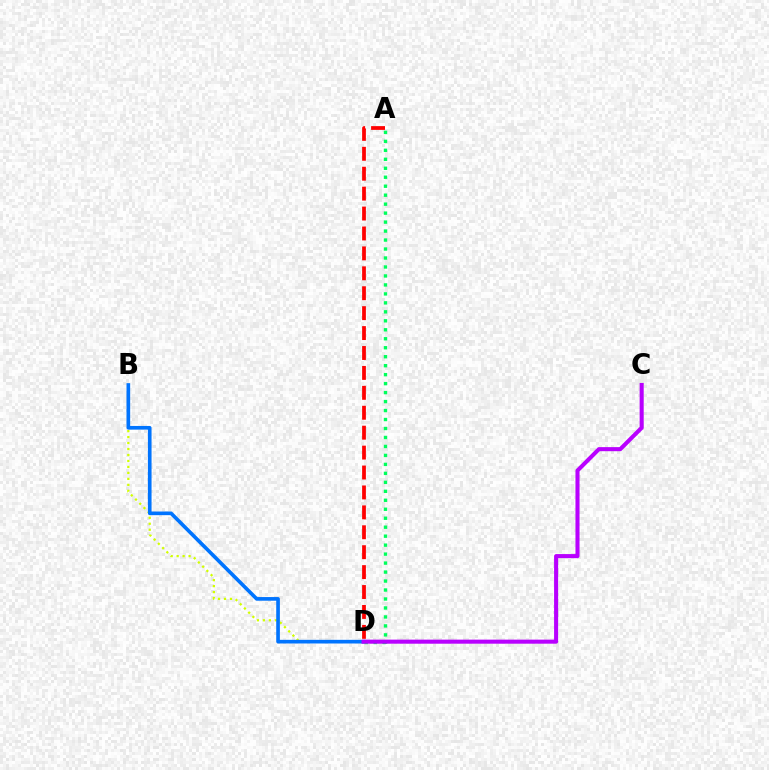{('B', 'D'): [{'color': '#d1ff00', 'line_style': 'dotted', 'thickness': 1.62}, {'color': '#0074ff', 'line_style': 'solid', 'thickness': 2.63}], ('A', 'D'): [{'color': '#ff0000', 'line_style': 'dashed', 'thickness': 2.71}, {'color': '#00ff5c', 'line_style': 'dotted', 'thickness': 2.44}], ('C', 'D'): [{'color': '#b900ff', 'line_style': 'solid', 'thickness': 2.93}]}